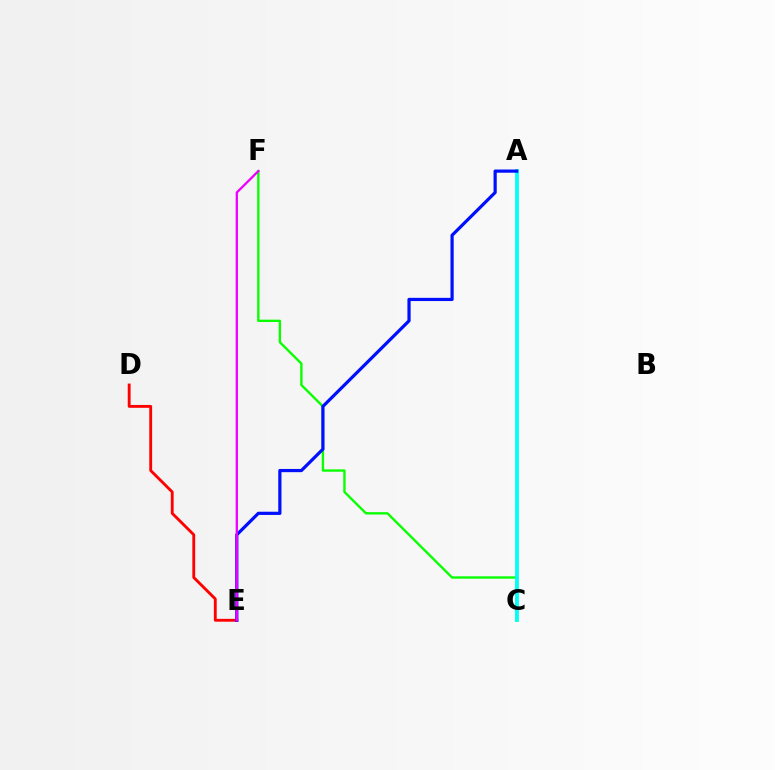{('C', 'F'): [{'color': '#08ff00', 'line_style': 'solid', 'thickness': 1.69}], ('D', 'E'): [{'color': '#ff0000', 'line_style': 'solid', 'thickness': 2.06}], ('A', 'C'): [{'color': '#fcf500', 'line_style': 'dotted', 'thickness': 1.55}, {'color': '#00fff6', 'line_style': 'solid', 'thickness': 2.74}], ('A', 'E'): [{'color': '#0010ff', 'line_style': 'solid', 'thickness': 2.31}], ('E', 'F'): [{'color': '#ee00ff', 'line_style': 'solid', 'thickness': 1.65}]}